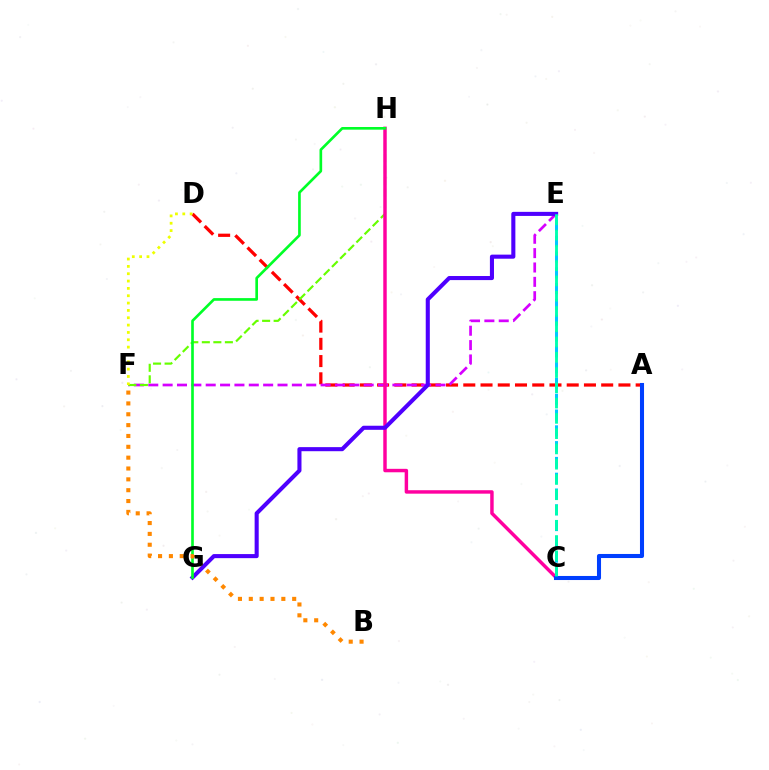{('A', 'D'): [{'color': '#ff0000', 'line_style': 'dashed', 'thickness': 2.34}], ('E', 'F'): [{'color': '#d600ff', 'line_style': 'dashed', 'thickness': 1.95}], ('F', 'H'): [{'color': '#66ff00', 'line_style': 'dashed', 'thickness': 1.57}], ('C', 'H'): [{'color': '#ff00a0', 'line_style': 'solid', 'thickness': 2.49}], ('E', 'G'): [{'color': '#4f00ff', 'line_style': 'solid', 'thickness': 2.94}], ('G', 'H'): [{'color': '#00ff27', 'line_style': 'solid', 'thickness': 1.92}], ('C', 'E'): [{'color': '#00c7ff', 'line_style': 'dashed', 'thickness': 2.15}, {'color': '#00ffaf', 'line_style': 'dashed', 'thickness': 2.07}], ('A', 'C'): [{'color': '#003fff', 'line_style': 'solid', 'thickness': 2.93}], ('D', 'F'): [{'color': '#eeff00', 'line_style': 'dotted', 'thickness': 1.99}], ('B', 'F'): [{'color': '#ff8800', 'line_style': 'dotted', 'thickness': 2.95}]}